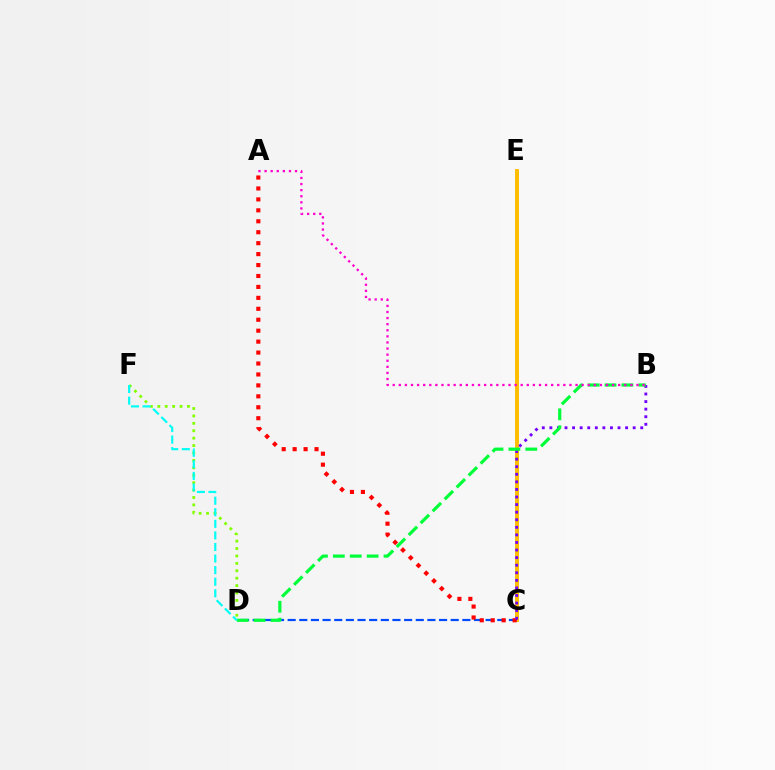{('C', 'E'): [{'color': '#ffbd00', 'line_style': 'solid', 'thickness': 2.83}], ('D', 'F'): [{'color': '#84ff00', 'line_style': 'dotted', 'thickness': 2.01}, {'color': '#00fff6', 'line_style': 'dashed', 'thickness': 1.57}], ('C', 'D'): [{'color': '#004bff', 'line_style': 'dashed', 'thickness': 1.58}], ('A', 'C'): [{'color': '#ff0000', 'line_style': 'dotted', 'thickness': 2.97}], ('B', 'C'): [{'color': '#7200ff', 'line_style': 'dotted', 'thickness': 2.06}], ('B', 'D'): [{'color': '#00ff39', 'line_style': 'dashed', 'thickness': 2.3}], ('A', 'B'): [{'color': '#ff00cf', 'line_style': 'dotted', 'thickness': 1.66}]}